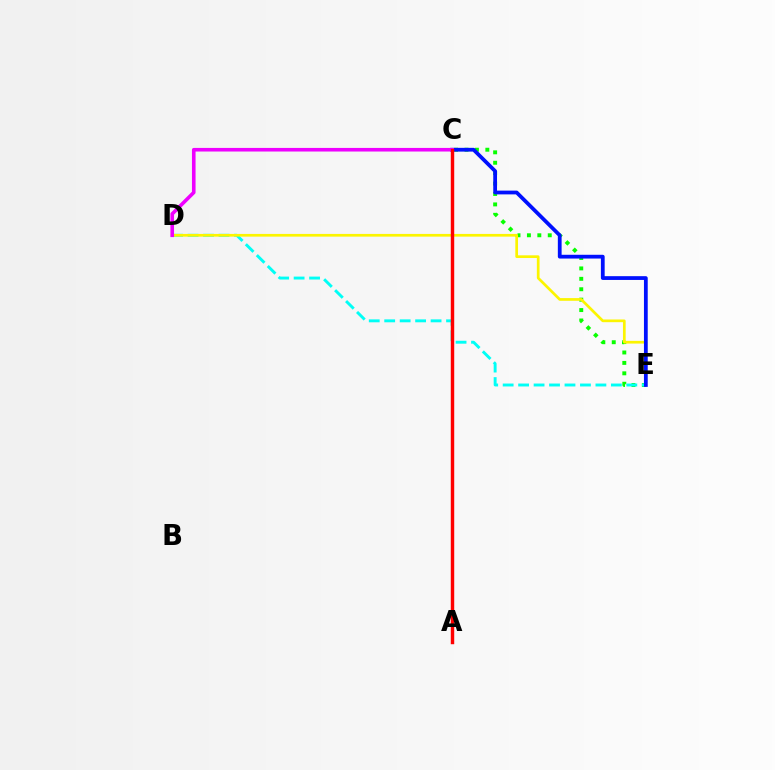{('C', 'E'): [{'color': '#08ff00', 'line_style': 'dotted', 'thickness': 2.83}, {'color': '#0010ff', 'line_style': 'solid', 'thickness': 2.72}], ('D', 'E'): [{'color': '#00fff6', 'line_style': 'dashed', 'thickness': 2.1}, {'color': '#fcf500', 'line_style': 'solid', 'thickness': 1.94}], ('C', 'D'): [{'color': '#ee00ff', 'line_style': 'solid', 'thickness': 2.59}], ('A', 'C'): [{'color': '#ff0000', 'line_style': 'solid', 'thickness': 2.47}]}